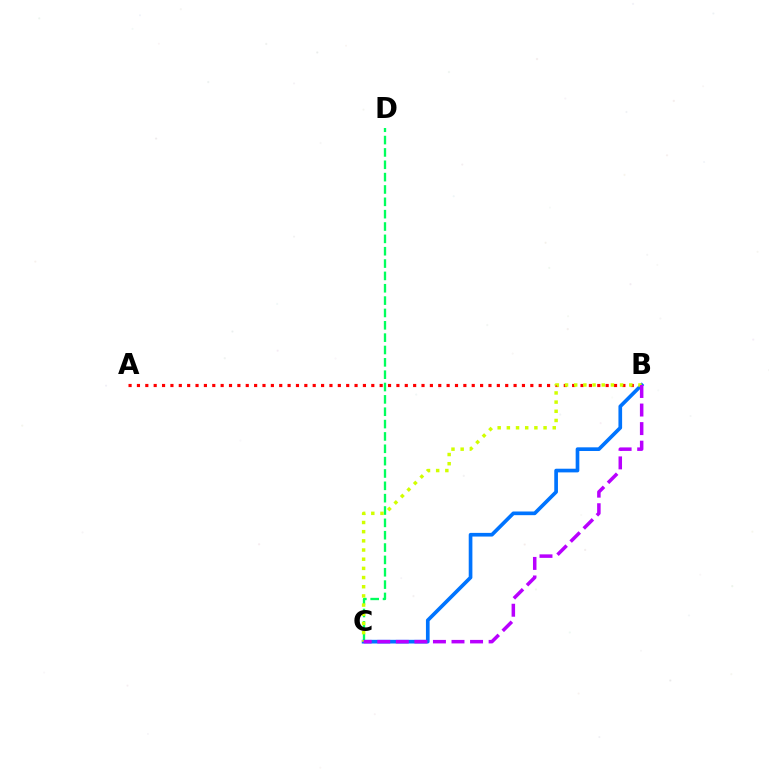{('A', 'B'): [{'color': '#ff0000', 'line_style': 'dotted', 'thickness': 2.27}], ('C', 'D'): [{'color': '#00ff5c', 'line_style': 'dashed', 'thickness': 1.68}], ('B', 'C'): [{'color': '#0074ff', 'line_style': 'solid', 'thickness': 2.64}, {'color': '#d1ff00', 'line_style': 'dotted', 'thickness': 2.49}, {'color': '#b900ff', 'line_style': 'dashed', 'thickness': 2.52}]}